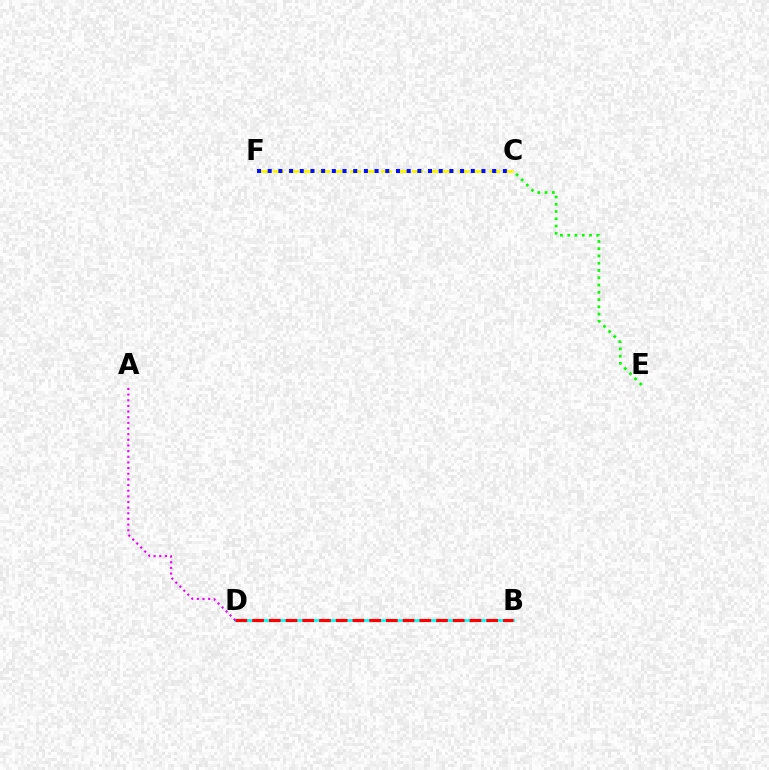{('B', 'D'): [{'color': '#00fff6', 'line_style': 'solid', 'thickness': 1.98}, {'color': '#ff0000', 'line_style': 'dashed', 'thickness': 2.27}], ('C', 'E'): [{'color': '#08ff00', 'line_style': 'dotted', 'thickness': 1.97}], ('C', 'F'): [{'color': '#fcf500', 'line_style': 'dashed', 'thickness': 2.1}, {'color': '#0010ff', 'line_style': 'dotted', 'thickness': 2.9}], ('A', 'D'): [{'color': '#ee00ff', 'line_style': 'dotted', 'thickness': 1.54}]}